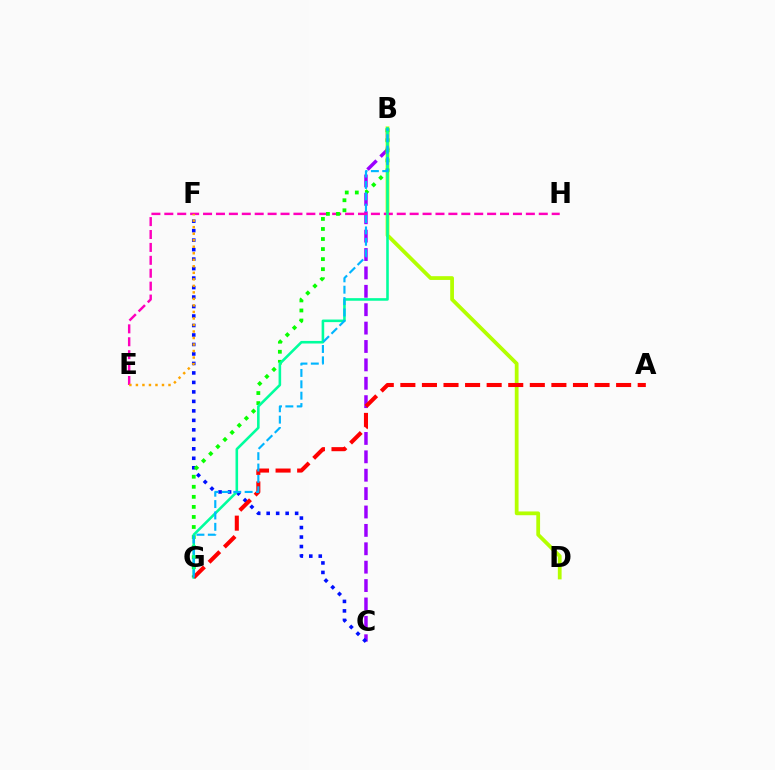{('B', 'C'): [{'color': '#9b00ff', 'line_style': 'dashed', 'thickness': 2.5}], ('C', 'F'): [{'color': '#0010ff', 'line_style': 'dotted', 'thickness': 2.58}], ('B', 'D'): [{'color': '#b3ff00', 'line_style': 'solid', 'thickness': 2.71}], ('E', 'H'): [{'color': '#ff00bd', 'line_style': 'dashed', 'thickness': 1.75}], ('B', 'G'): [{'color': '#08ff00', 'line_style': 'dotted', 'thickness': 2.73}, {'color': '#00ff9d', 'line_style': 'solid', 'thickness': 1.86}, {'color': '#00b5ff', 'line_style': 'dashed', 'thickness': 1.54}], ('A', 'G'): [{'color': '#ff0000', 'line_style': 'dashed', 'thickness': 2.93}], ('E', 'F'): [{'color': '#ffa500', 'line_style': 'dotted', 'thickness': 1.77}]}